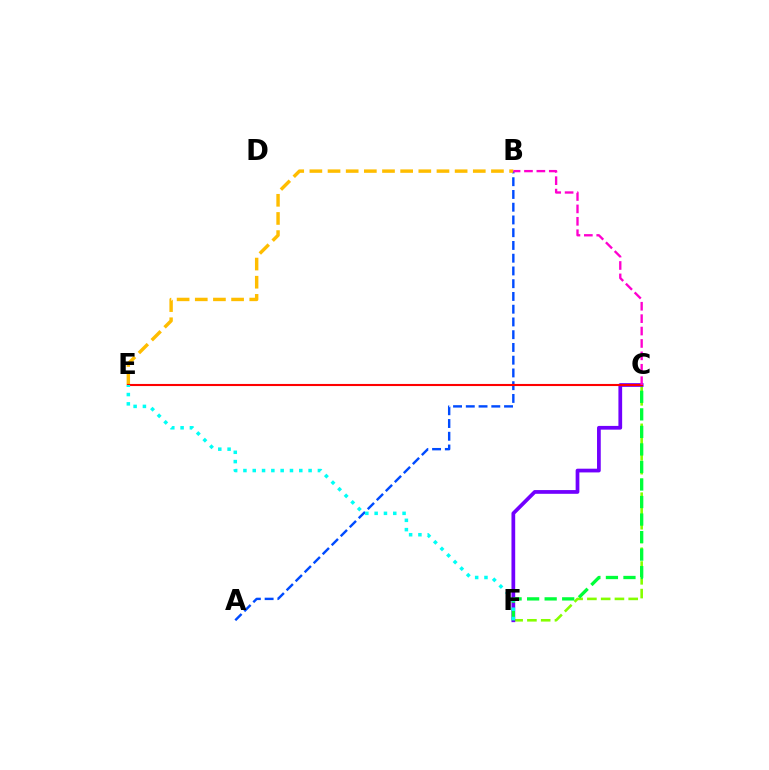{('C', 'F'): [{'color': '#84ff00', 'line_style': 'dashed', 'thickness': 1.87}, {'color': '#7200ff', 'line_style': 'solid', 'thickness': 2.69}, {'color': '#00ff39', 'line_style': 'dashed', 'thickness': 2.38}], ('A', 'B'): [{'color': '#004bff', 'line_style': 'dashed', 'thickness': 1.73}], ('B', 'E'): [{'color': '#ffbd00', 'line_style': 'dashed', 'thickness': 2.47}], ('C', 'E'): [{'color': '#ff0000', 'line_style': 'solid', 'thickness': 1.51}], ('B', 'C'): [{'color': '#ff00cf', 'line_style': 'dashed', 'thickness': 1.69}], ('E', 'F'): [{'color': '#00fff6', 'line_style': 'dotted', 'thickness': 2.53}]}